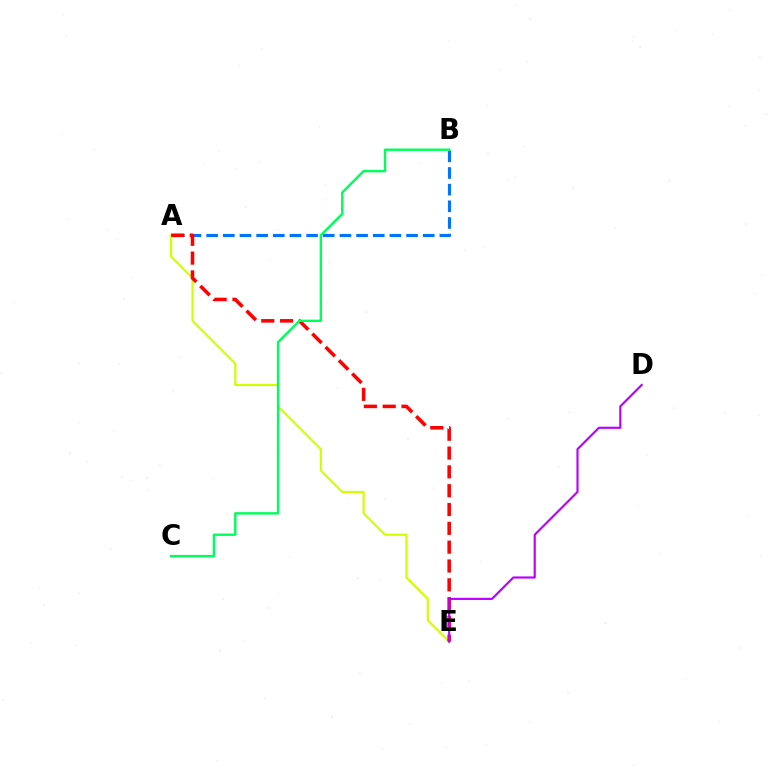{('A', 'E'): [{'color': '#d1ff00', 'line_style': 'solid', 'thickness': 1.56}, {'color': '#ff0000', 'line_style': 'dashed', 'thickness': 2.56}], ('A', 'B'): [{'color': '#0074ff', 'line_style': 'dashed', 'thickness': 2.26}], ('D', 'E'): [{'color': '#b900ff', 'line_style': 'solid', 'thickness': 1.54}], ('B', 'C'): [{'color': '#00ff5c', 'line_style': 'solid', 'thickness': 1.73}]}